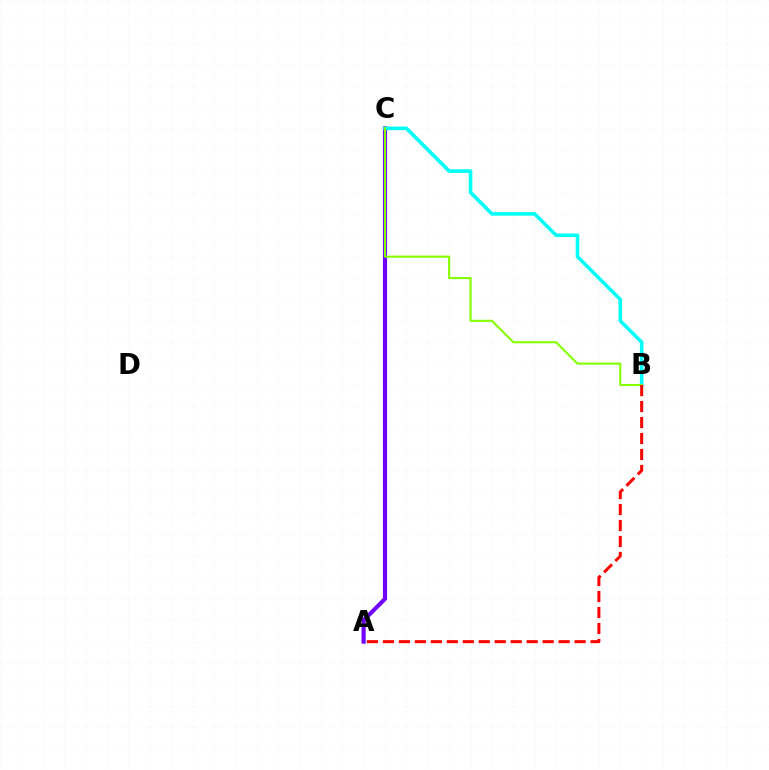{('A', 'C'): [{'color': '#7200ff', 'line_style': 'solid', 'thickness': 2.96}], ('B', 'C'): [{'color': '#00fff6', 'line_style': 'solid', 'thickness': 2.59}, {'color': '#84ff00', 'line_style': 'solid', 'thickness': 1.53}], ('A', 'B'): [{'color': '#ff0000', 'line_style': 'dashed', 'thickness': 2.17}]}